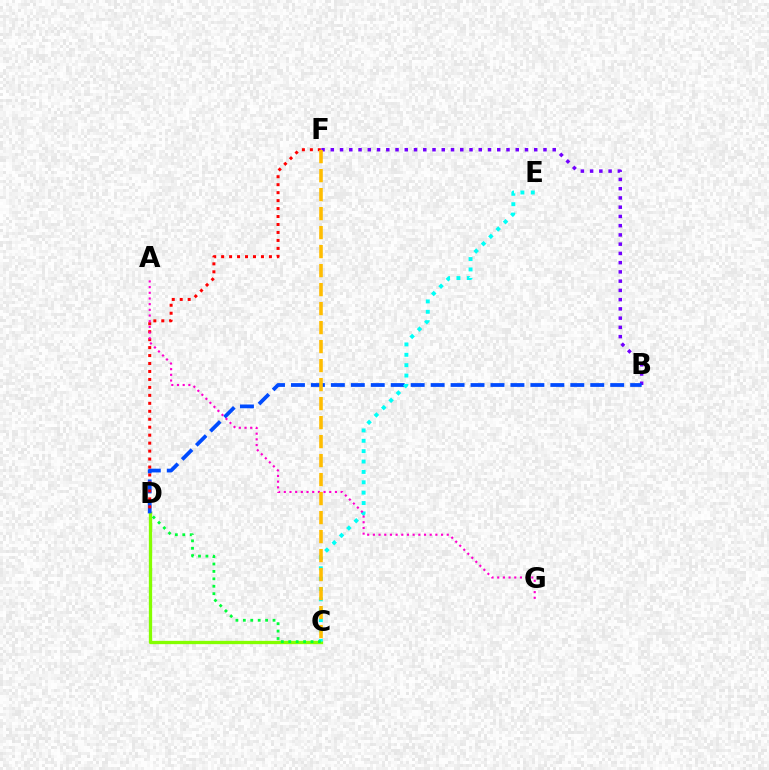{('C', 'D'): [{'color': '#84ff00', 'line_style': 'solid', 'thickness': 2.38}, {'color': '#00ff39', 'line_style': 'dotted', 'thickness': 2.02}], ('B', 'F'): [{'color': '#7200ff', 'line_style': 'dotted', 'thickness': 2.51}], ('B', 'D'): [{'color': '#004bff', 'line_style': 'dashed', 'thickness': 2.71}], ('D', 'F'): [{'color': '#ff0000', 'line_style': 'dotted', 'thickness': 2.16}], ('C', 'E'): [{'color': '#00fff6', 'line_style': 'dotted', 'thickness': 2.82}], ('A', 'G'): [{'color': '#ff00cf', 'line_style': 'dotted', 'thickness': 1.54}], ('C', 'F'): [{'color': '#ffbd00', 'line_style': 'dashed', 'thickness': 2.58}]}